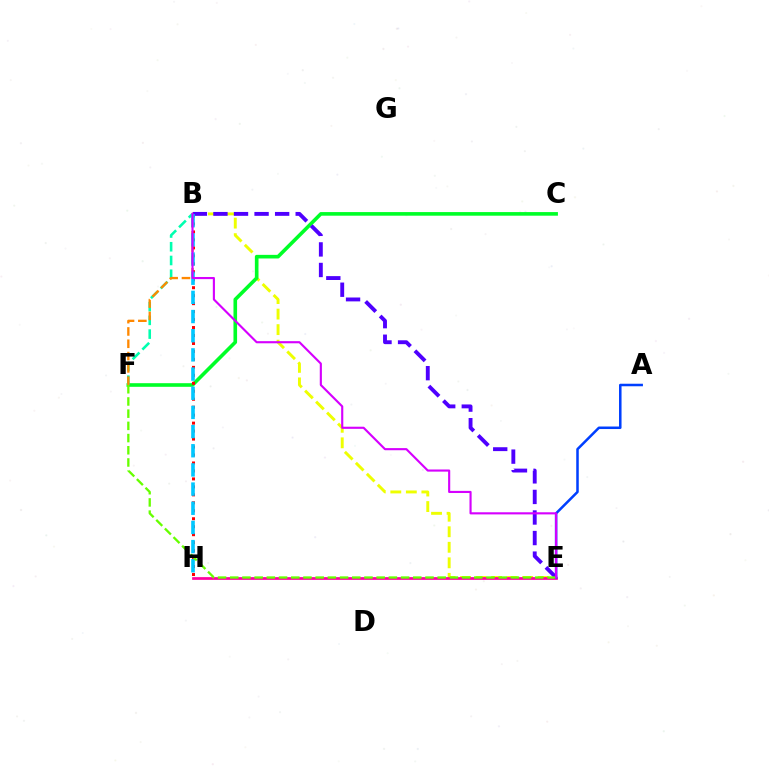{('B', 'E'): [{'color': '#eeff00', 'line_style': 'dashed', 'thickness': 2.11}, {'color': '#4f00ff', 'line_style': 'dashed', 'thickness': 2.79}, {'color': '#d600ff', 'line_style': 'solid', 'thickness': 1.53}], ('C', 'F'): [{'color': '#00ff27', 'line_style': 'solid', 'thickness': 2.6}], ('B', 'F'): [{'color': '#00ffaf', 'line_style': 'dashed', 'thickness': 1.87}, {'color': '#ff8800', 'line_style': 'dashed', 'thickness': 1.67}], ('E', 'H'): [{'color': '#ff00a0', 'line_style': 'solid', 'thickness': 1.96}], ('A', 'E'): [{'color': '#003fff', 'line_style': 'solid', 'thickness': 1.82}], ('B', 'H'): [{'color': '#ff0000', 'line_style': 'dotted', 'thickness': 2.16}, {'color': '#00c7ff', 'line_style': 'dashed', 'thickness': 2.6}], ('E', 'F'): [{'color': '#66ff00', 'line_style': 'dashed', 'thickness': 1.66}]}